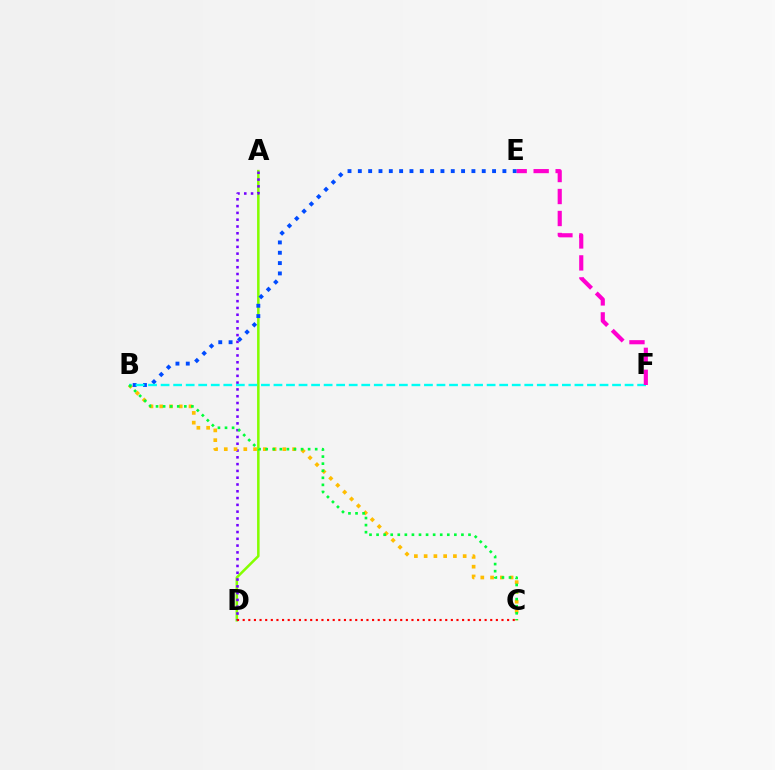{('A', 'D'): [{'color': '#84ff00', 'line_style': 'solid', 'thickness': 1.82}, {'color': '#7200ff', 'line_style': 'dotted', 'thickness': 1.84}], ('B', 'C'): [{'color': '#ffbd00', 'line_style': 'dotted', 'thickness': 2.65}, {'color': '#00ff39', 'line_style': 'dotted', 'thickness': 1.92}], ('B', 'E'): [{'color': '#004bff', 'line_style': 'dotted', 'thickness': 2.81}], ('B', 'F'): [{'color': '#00fff6', 'line_style': 'dashed', 'thickness': 1.7}], ('E', 'F'): [{'color': '#ff00cf', 'line_style': 'dashed', 'thickness': 2.99}], ('C', 'D'): [{'color': '#ff0000', 'line_style': 'dotted', 'thickness': 1.53}]}